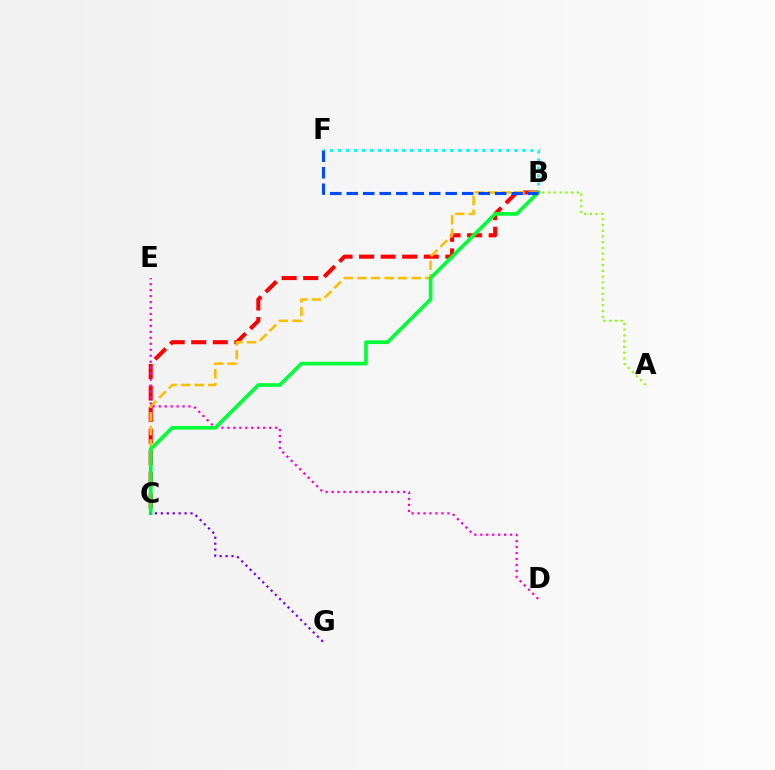{('B', 'C'): [{'color': '#ff0000', 'line_style': 'dashed', 'thickness': 2.93}, {'color': '#ffbd00', 'line_style': 'dashed', 'thickness': 1.85}, {'color': '#00ff39', 'line_style': 'solid', 'thickness': 2.64}], ('A', 'B'): [{'color': '#84ff00', 'line_style': 'dotted', 'thickness': 1.56}], ('B', 'F'): [{'color': '#00fff6', 'line_style': 'dotted', 'thickness': 2.18}, {'color': '#004bff', 'line_style': 'dashed', 'thickness': 2.24}], ('D', 'E'): [{'color': '#ff00cf', 'line_style': 'dotted', 'thickness': 1.62}], ('C', 'G'): [{'color': '#7200ff', 'line_style': 'dotted', 'thickness': 1.61}]}